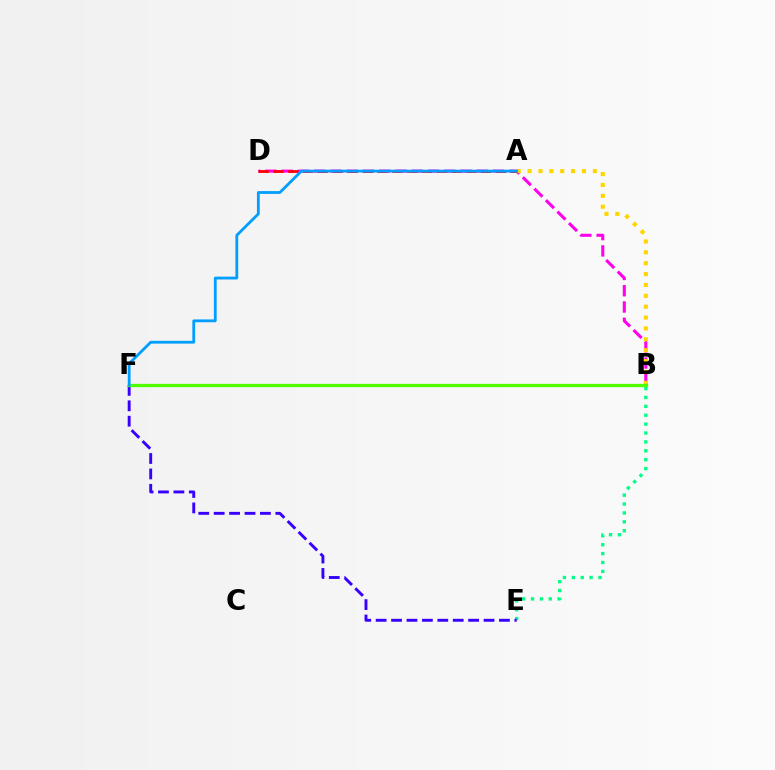{('B', 'D'): [{'color': '#ff00ed', 'line_style': 'dashed', 'thickness': 2.21}], ('A', 'B'): [{'color': '#ffd500', 'line_style': 'dotted', 'thickness': 2.95}], ('B', 'E'): [{'color': '#00ff86', 'line_style': 'dotted', 'thickness': 2.41}], ('E', 'F'): [{'color': '#3700ff', 'line_style': 'dashed', 'thickness': 2.09}], ('A', 'D'): [{'color': '#ff0000', 'line_style': 'dashed', 'thickness': 2.02}], ('B', 'F'): [{'color': '#4fff00', 'line_style': 'solid', 'thickness': 2.35}], ('A', 'F'): [{'color': '#009eff', 'line_style': 'solid', 'thickness': 2.02}]}